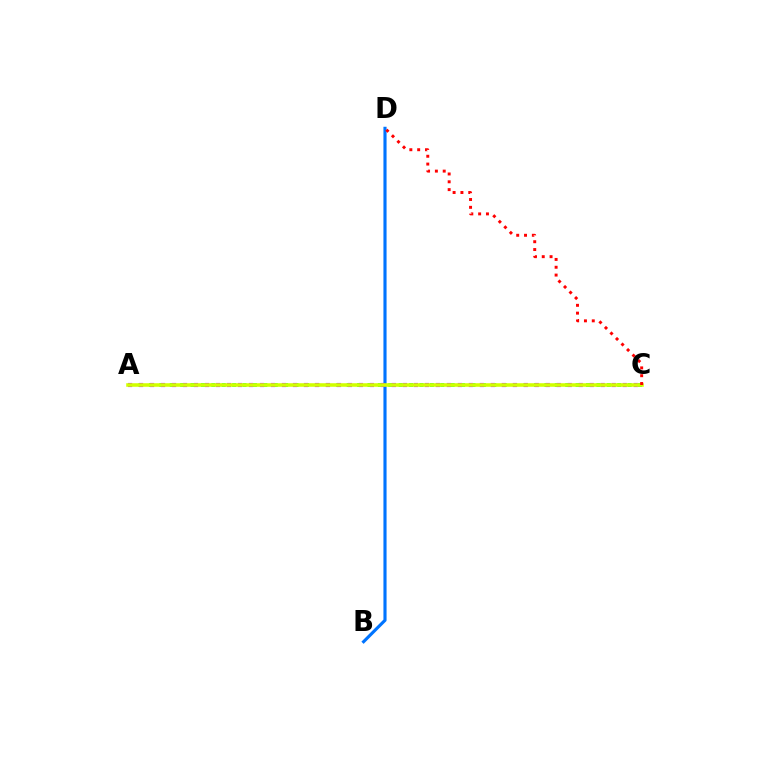{('B', 'D'): [{'color': '#0074ff', 'line_style': 'solid', 'thickness': 2.26}], ('A', 'C'): [{'color': '#00ff5c', 'line_style': 'dotted', 'thickness': 2.83}, {'color': '#b900ff', 'line_style': 'dotted', 'thickness': 2.99}, {'color': '#d1ff00', 'line_style': 'solid', 'thickness': 2.56}], ('C', 'D'): [{'color': '#ff0000', 'line_style': 'dotted', 'thickness': 2.12}]}